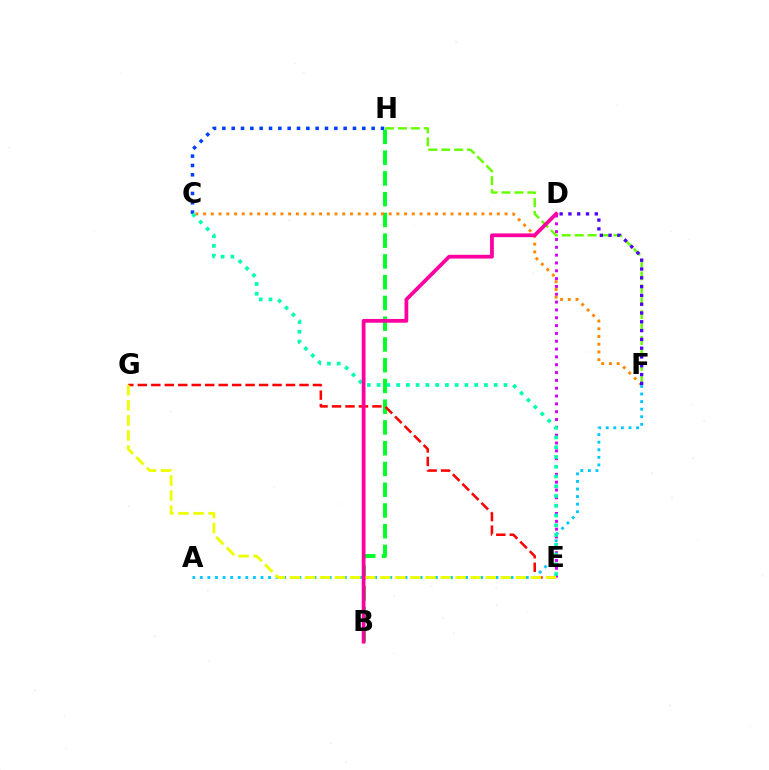{('F', 'H'): [{'color': '#66ff00', 'line_style': 'dashed', 'thickness': 1.76}], ('B', 'H'): [{'color': '#00ff27', 'line_style': 'dashed', 'thickness': 2.82}], ('E', 'G'): [{'color': '#ff0000', 'line_style': 'dashed', 'thickness': 1.83}, {'color': '#eeff00', 'line_style': 'dashed', 'thickness': 2.05}], ('C', 'H'): [{'color': '#003fff', 'line_style': 'dotted', 'thickness': 2.53}], ('D', 'E'): [{'color': '#d600ff', 'line_style': 'dotted', 'thickness': 2.13}], ('C', 'F'): [{'color': '#ff8800', 'line_style': 'dotted', 'thickness': 2.1}], ('A', 'F'): [{'color': '#00c7ff', 'line_style': 'dotted', 'thickness': 2.06}], ('C', 'E'): [{'color': '#00ffaf', 'line_style': 'dotted', 'thickness': 2.65}], ('B', 'D'): [{'color': '#ff00a0', 'line_style': 'solid', 'thickness': 2.71}], ('D', 'F'): [{'color': '#4f00ff', 'line_style': 'dotted', 'thickness': 2.39}]}